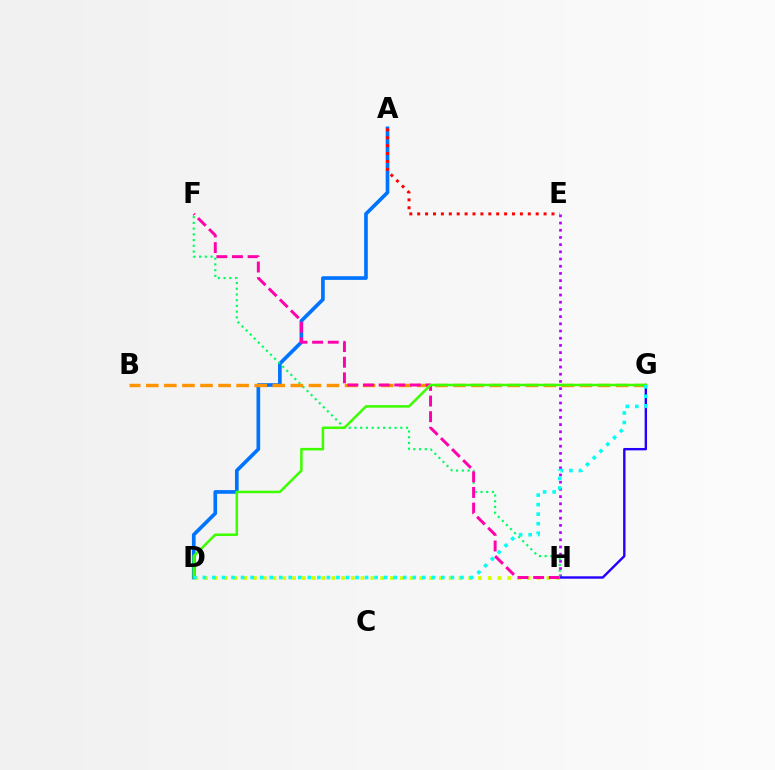{('A', 'D'): [{'color': '#0074ff', 'line_style': 'solid', 'thickness': 2.64}], ('E', 'H'): [{'color': '#b900ff', 'line_style': 'dotted', 'thickness': 1.96}], ('F', 'H'): [{'color': '#00ff5c', 'line_style': 'dotted', 'thickness': 1.56}, {'color': '#ff00ac', 'line_style': 'dashed', 'thickness': 2.12}], ('A', 'E'): [{'color': '#ff0000', 'line_style': 'dotted', 'thickness': 2.15}], ('G', 'H'): [{'color': '#2500ff', 'line_style': 'solid', 'thickness': 1.72}], ('D', 'H'): [{'color': '#d1ff00', 'line_style': 'dotted', 'thickness': 2.66}], ('B', 'G'): [{'color': '#ff9400', 'line_style': 'dashed', 'thickness': 2.45}], ('D', 'G'): [{'color': '#3dff00', 'line_style': 'solid', 'thickness': 1.82}, {'color': '#00fff6', 'line_style': 'dotted', 'thickness': 2.59}]}